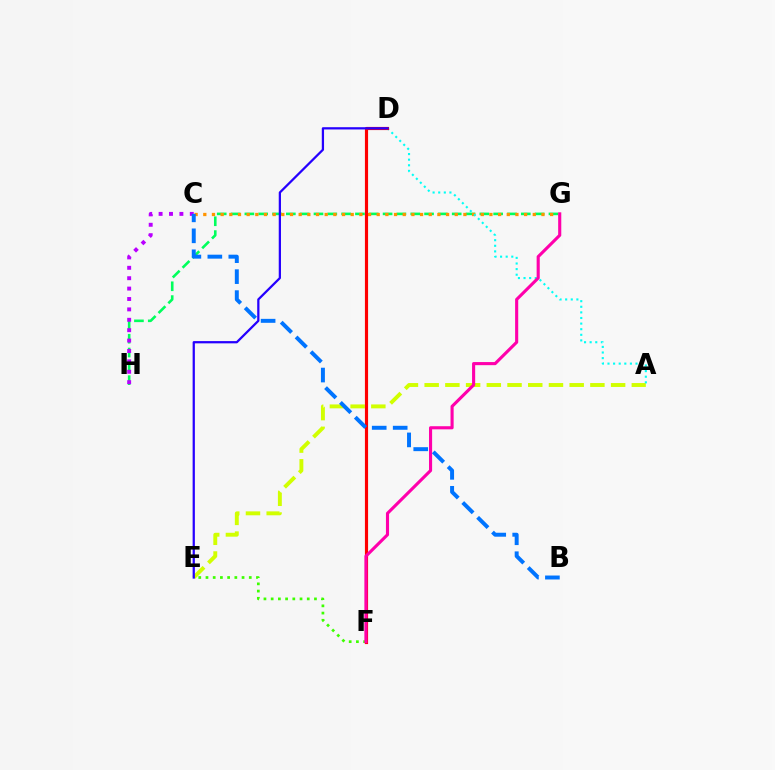{('A', 'E'): [{'color': '#d1ff00', 'line_style': 'dashed', 'thickness': 2.81}], ('G', 'H'): [{'color': '#00ff5c', 'line_style': 'dashed', 'thickness': 1.88}], ('C', 'G'): [{'color': '#ff9400', 'line_style': 'dotted', 'thickness': 2.36}], ('E', 'F'): [{'color': '#3dff00', 'line_style': 'dotted', 'thickness': 1.96}], ('A', 'D'): [{'color': '#00fff6', 'line_style': 'dotted', 'thickness': 1.52}], ('D', 'F'): [{'color': '#ff0000', 'line_style': 'solid', 'thickness': 2.28}], ('C', 'H'): [{'color': '#b900ff', 'line_style': 'dotted', 'thickness': 2.82}], ('F', 'G'): [{'color': '#ff00ac', 'line_style': 'solid', 'thickness': 2.24}], ('D', 'E'): [{'color': '#2500ff', 'line_style': 'solid', 'thickness': 1.62}], ('B', 'C'): [{'color': '#0074ff', 'line_style': 'dashed', 'thickness': 2.85}]}